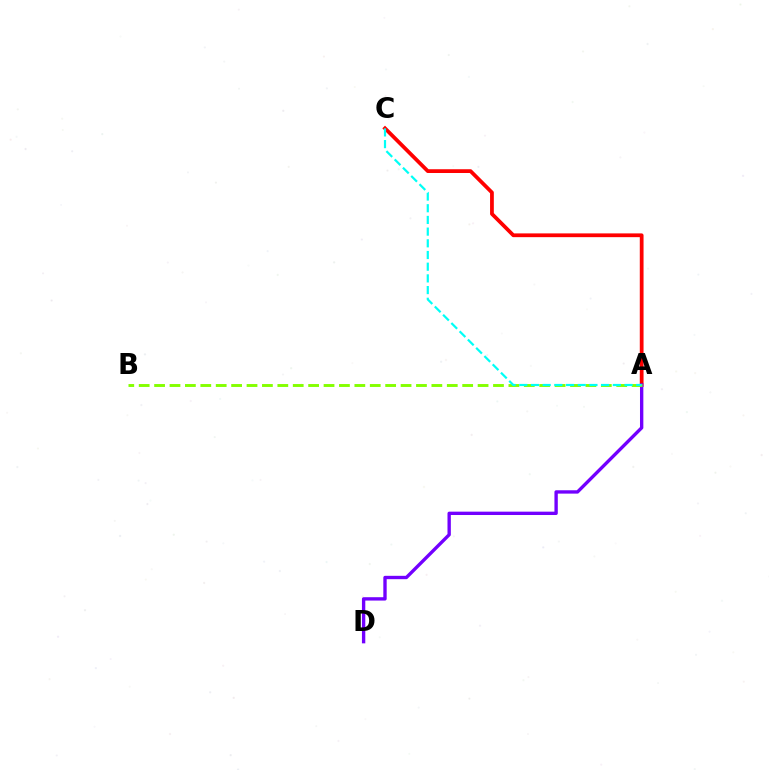{('A', 'C'): [{'color': '#ff0000', 'line_style': 'solid', 'thickness': 2.71}, {'color': '#00fff6', 'line_style': 'dashed', 'thickness': 1.59}], ('A', 'D'): [{'color': '#7200ff', 'line_style': 'solid', 'thickness': 2.42}], ('A', 'B'): [{'color': '#84ff00', 'line_style': 'dashed', 'thickness': 2.09}]}